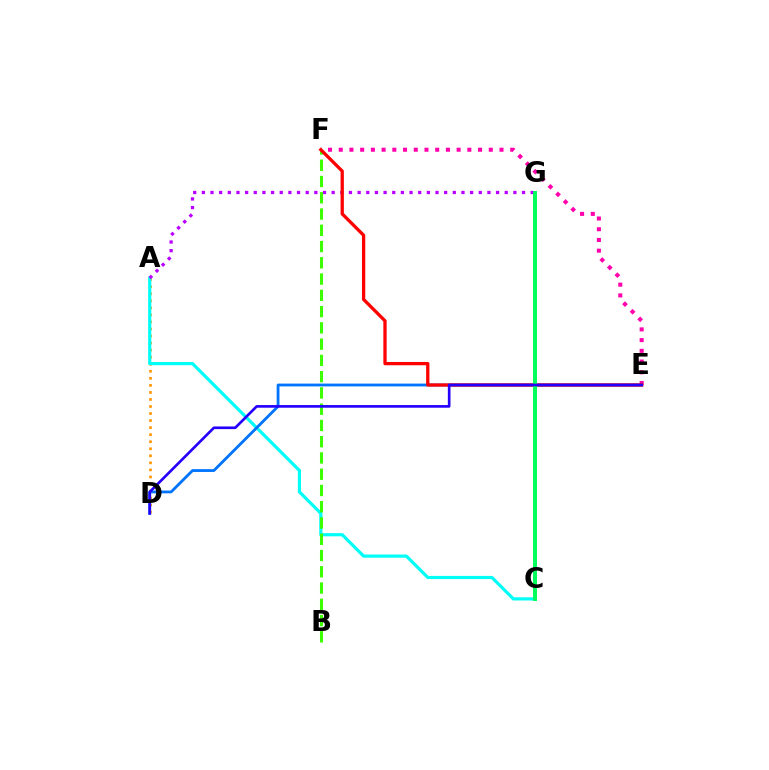{('A', 'D'): [{'color': '#ff9400', 'line_style': 'dotted', 'thickness': 1.91}], ('C', 'G'): [{'color': '#d1ff00', 'line_style': 'dotted', 'thickness': 1.75}, {'color': '#00ff5c', 'line_style': 'solid', 'thickness': 2.85}], ('A', 'C'): [{'color': '#00fff6', 'line_style': 'solid', 'thickness': 2.29}], ('E', 'F'): [{'color': '#ff00ac', 'line_style': 'dotted', 'thickness': 2.91}, {'color': '#ff0000', 'line_style': 'solid', 'thickness': 2.36}], ('D', 'E'): [{'color': '#0074ff', 'line_style': 'solid', 'thickness': 2.02}, {'color': '#2500ff', 'line_style': 'solid', 'thickness': 1.92}], ('A', 'G'): [{'color': '#b900ff', 'line_style': 'dotted', 'thickness': 2.35}], ('B', 'F'): [{'color': '#3dff00', 'line_style': 'dashed', 'thickness': 2.21}]}